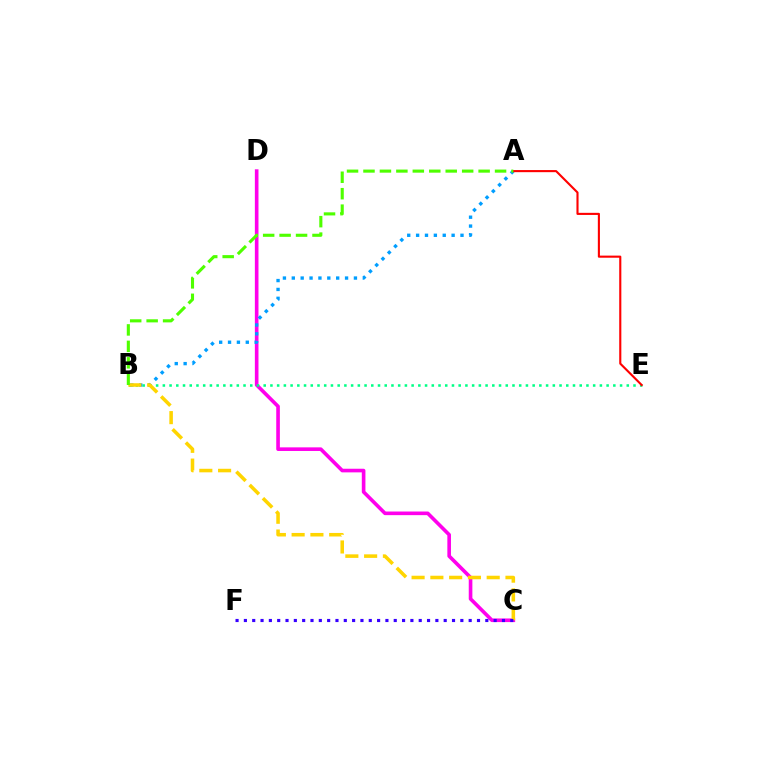{('C', 'D'): [{'color': '#ff00ed', 'line_style': 'solid', 'thickness': 2.61}], ('B', 'E'): [{'color': '#00ff86', 'line_style': 'dotted', 'thickness': 1.83}], ('A', 'B'): [{'color': '#009eff', 'line_style': 'dotted', 'thickness': 2.41}, {'color': '#4fff00', 'line_style': 'dashed', 'thickness': 2.23}], ('B', 'C'): [{'color': '#ffd500', 'line_style': 'dashed', 'thickness': 2.55}], ('C', 'F'): [{'color': '#3700ff', 'line_style': 'dotted', 'thickness': 2.26}], ('A', 'E'): [{'color': '#ff0000', 'line_style': 'solid', 'thickness': 1.52}]}